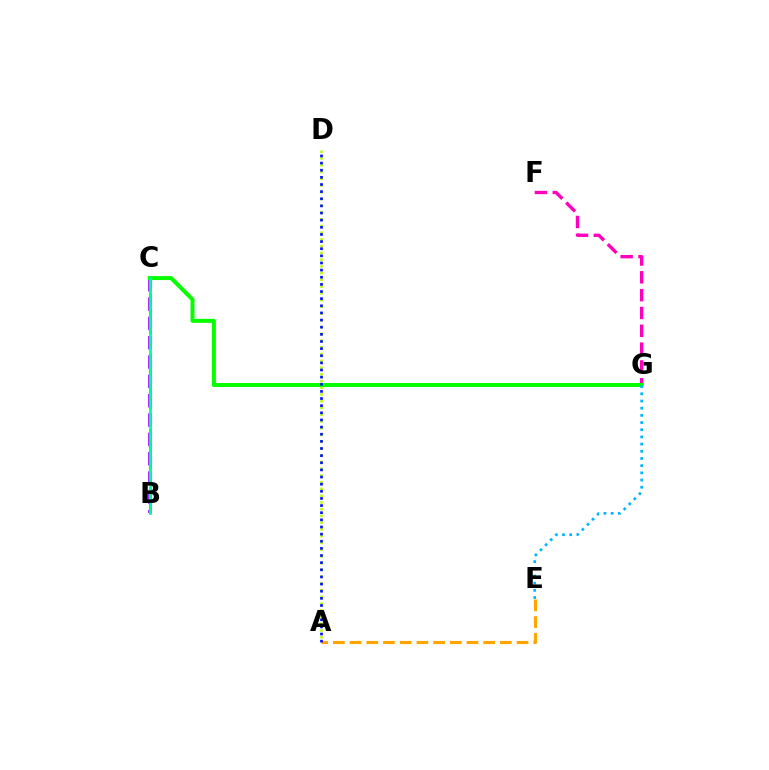{('B', 'C'): [{'color': '#9b00ff', 'line_style': 'dashed', 'thickness': 2.63}, {'color': '#ff0000', 'line_style': 'dashed', 'thickness': 2.04}, {'color': '#00ff9d', 'line_style': 'solid', 'thickness': 2.01}], ('A', 'D'): [{'color': '#b3ff00', 'line_style': 'dotted', 'thickness': 1.83}, {'color': '#0010ff', 'line_style': 'dotted', 'thickness': 1.94}], ('F', 'G'): [{'color': '#ff00bd', 'line_style': 'dashed', 'thickness': 2.42}], ('A', 'E'): [{'color': '#ffa500', 'line_style': 'dashed', 'thickness': 2.27}], ('C', 'G'): [{'color': '#08ff00', 'line_style': 'solid', 'thickness': 2.88}], ('E', 'G'): [{'color': '#00b5ff', 'line_style': 'dotted', 'thickness': 1.95}]}